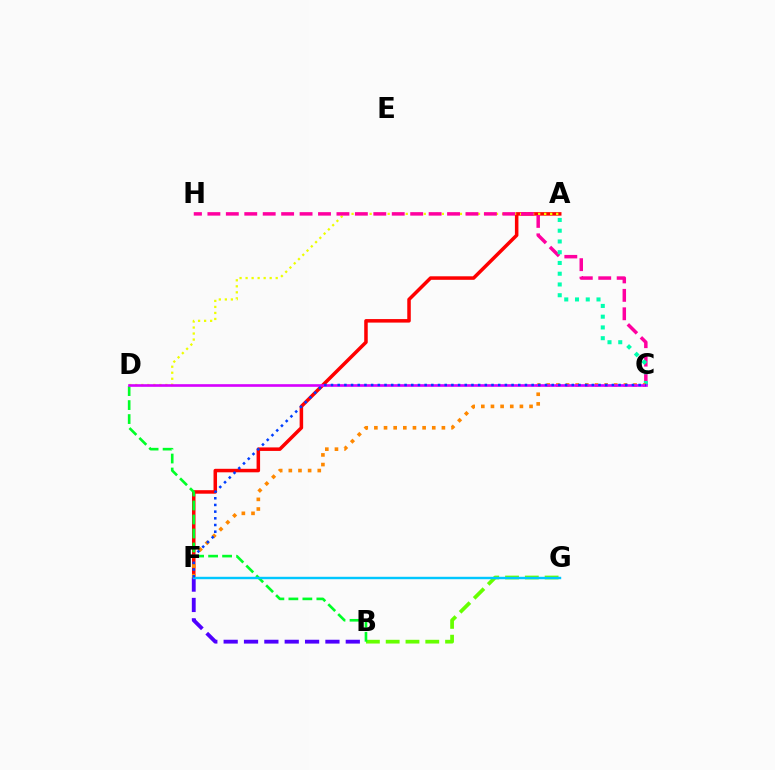{('A', 'F'): [{'color': '#ff0000', 'line_style': 'solid', 'thickness': 2.53}], ('A', 'D'): [{'color': '#eeff00', 'line_style': 'dotted', 'thickness': 1.64}], ('B', 'G'): [{'color': '#66ff00', 'line_style': 'dashed', 'thickness': 2.69}], ('B', 'D'): [{'color': '#00ff27', 'line_style': 'dashed', 'thickness': 1.9}], ('C', 'H'): [{'color': '#ff00a0', 'line_style': 'dashed', 'thickness': 2.5}], ('A', 'C'): [{'color': '#00ffaf', 'line_style': 'dotted', 'thickness': 2.92}], ('B', 'F'): [{'color': '#4f00ff', 'line_style': 'dashed', 'thickness': 2.77}], ('C', 'F'): [{'color': '#ff8800', 'line_style': 'dotted', 'thickness': 2.62}, {'color': '#003fff', 'line_style': 'dotted', 'thickness': 1.82}], ('C', 'D'): [{'color': '#d600ff', 'line_style': 'solid', 'thickness': 1.9}], ('F', 'G'): [{'color': '#00c7ff', 'line_style': 'solid', 'thickness': 1.74}]}